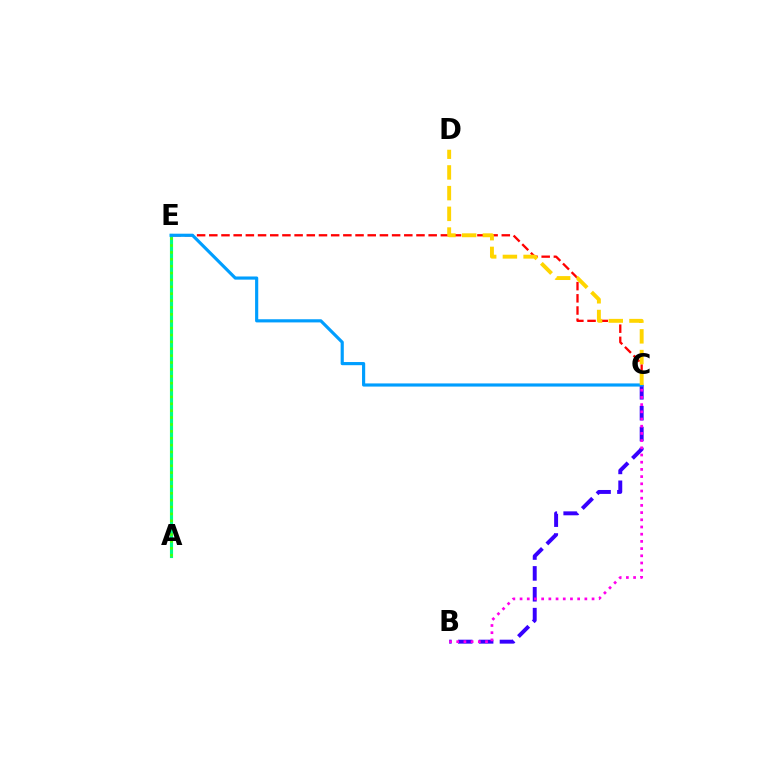{('C', 'E'): [{'color': '#ff0000', 'line_style': 'dashed', 'thickness': 1.66}, {'color': '#009eff', 'line_style': 'solid', 'thickness': 2.27}], ('B', 'C'): [{'color': '#3700ff', 'line_style': 'dashed', 'thickness': 2.84}, {'color': '#ff00ed', 'line_style': 'dotted', 'thickness': 1.96}], ('A', 'E'): [{'color': '#00ff86', 'line_style': 'solid', 'thickness': 2.25}, {'color': '#4fff00', 'line_style': 'dotted', 'thickness': 1.87}], ('C', 'D'): [{'color': '#ffd500', 'line_style': 'dashed', 'thickness': 2.81}]}